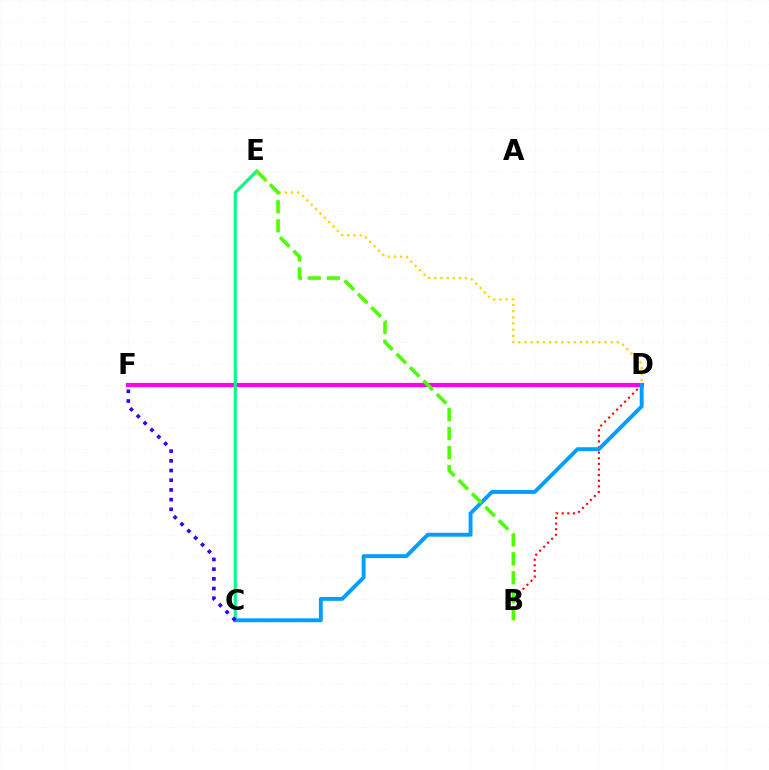{('D', 'F'): [{'color': '#ff00ed', 'line_style': 'solid', 'thickness': 3.0}], ('D', 'E'): [{'color': '#ffd500', 'line_style': 'dotted', 'thickness': 1.67}], ('B', 'D'): [{'color': '#ff0000', 'line_style': 'dotted', 'thickness': 1.53}], ('C', 'E'): [{'color': '#00ff86', 'line_style': 'solid', 'thickness': 2.23}], ('C', 'D'): [{'color': '#009eff', 'line_style': 'solid', 'thickness': 2.8}], ('B', 'E'): [{'color': '#4fff00', 'line_style': 'dashed', 'thickness': 2.58}], ('C', 'F'): [{'color': '#3700ff', 'line_style': 'dotted', 'thickness': 2.63}]}